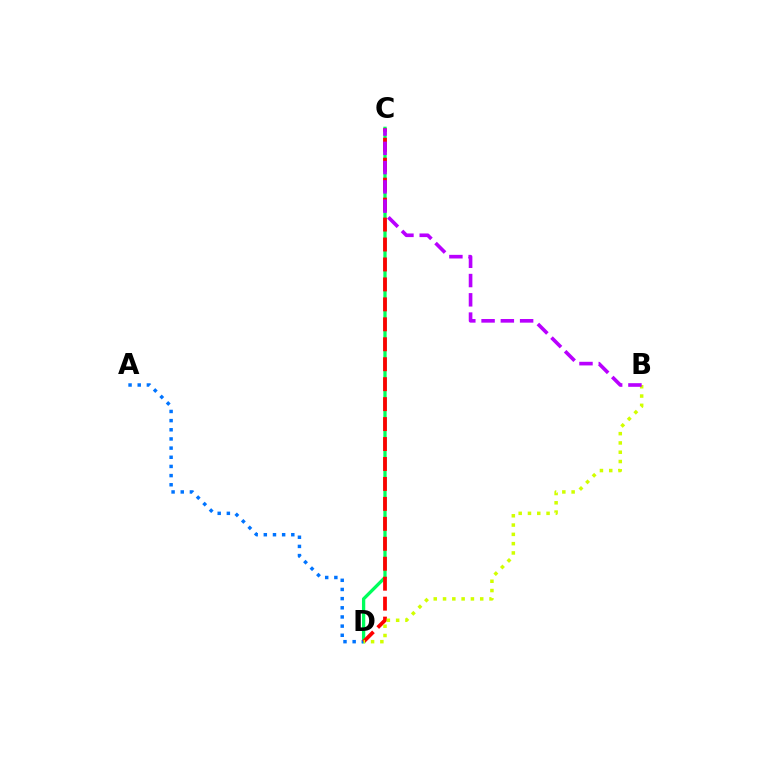{('C', 'D'): [{'color': '#00ff5c', 'line_style': 'solid', 'thickness': 2.37}, {'color': '#ff0000', 'line_style': 'dashed', 'thickness': 2.71}], ('A', 'D'): [{'color': '#0074ff', 'line_style': 'dotted', 'thickness': 2.49}], ('B', 'D'): [{'color': '#d1ff00', 'line_style': 'dotted', 'thickness': 2.52}], ('B', 'C'): [{'color': '#b900ff', 'line_style': 'dashed', 'thickness': 2.62}]}